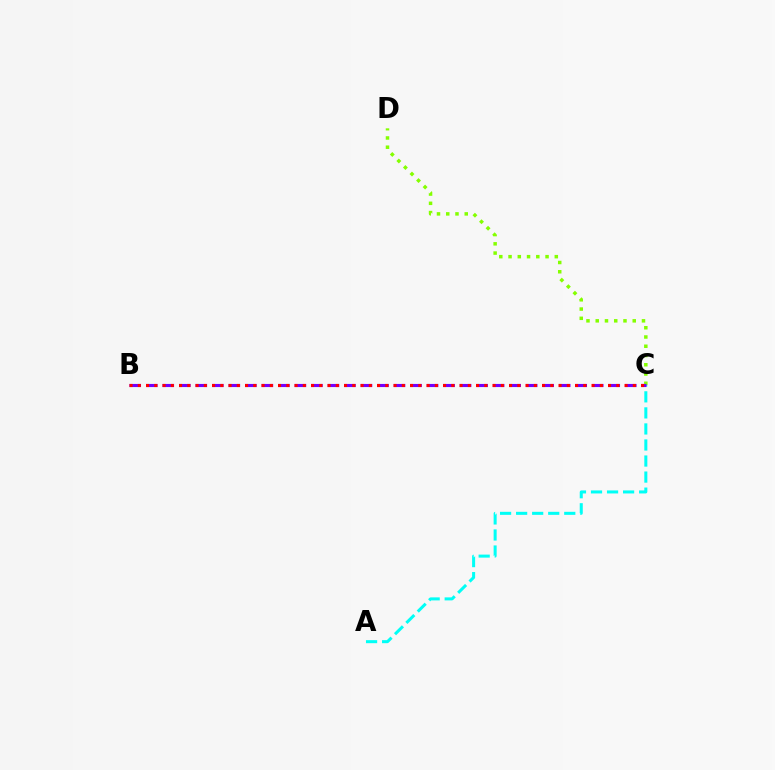{('A', 'C'): [{'color': '#00fff6', 'line_style': 'dashed', 'thickness': 2.18}], ('C', 'D'): [{'color': '#84ff00', 'line_style': 'dotted', 'thickness': 2.51}], ('B', 'C'): [{'color': '#7200ff', 'line_style': 'dashed', 'thickness': 2.24}, {'color': '#ff0000', 'line_style': 'dotted', 'thickness': 2.24}]}